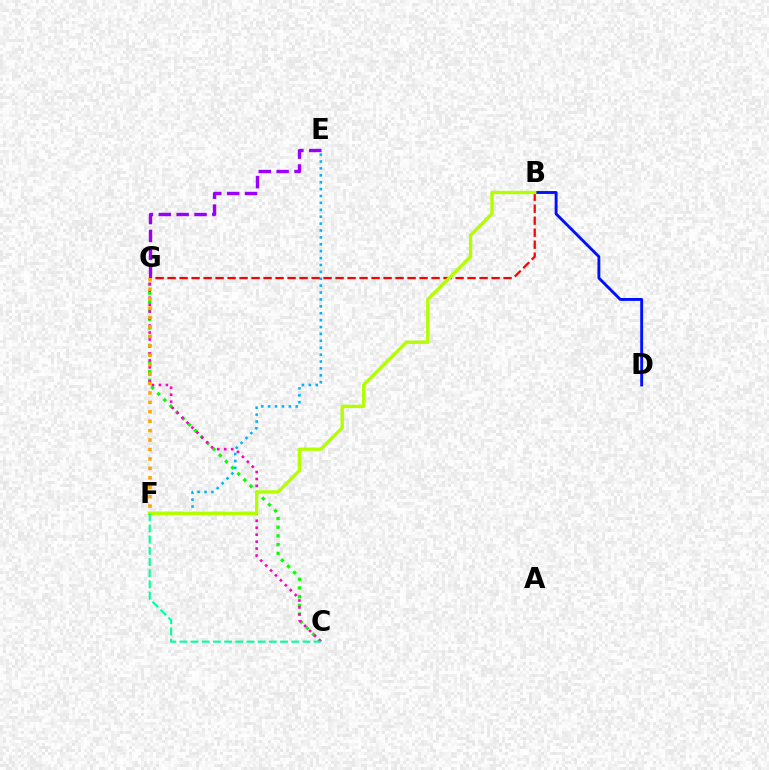{('E', 'G'): [{'color': '#9b00ff', 'line_style': 'dashed', 'thickness': 2.43}], ('E', 'F'): [{'color': '#00b5ff', 'line_style': 'dotted', 'thickness': 1.87}], ('C', 'G'): [{'color': '#08ff00', 'line_style': 'dotted', 'thickness': 2.36}, {'color': '#ff00bd', 'line_style': 'dotted', 'thickness': 1.89}], ('B', 'G'): [{'color': '#ff0000', 'line_style': 'dashed', 'thickness': 1.63}], ('B', 'D'): [{'color': '#0010ff', 'line_style': 'solid', 'thickness': 2.08}], ('B', 'F'): [{'color': '#b3ff00', 'line_style': 'solid', 'thickness': 2.41}], ('C', 'F'): [{'color': '#00ff9d', 'line_style': 'dashed', 'thickness': 1.52}], ('F', 'G'): [{'color': '#ffa500', 'line_style': 'dotted', 'thickness': 2.56}]}